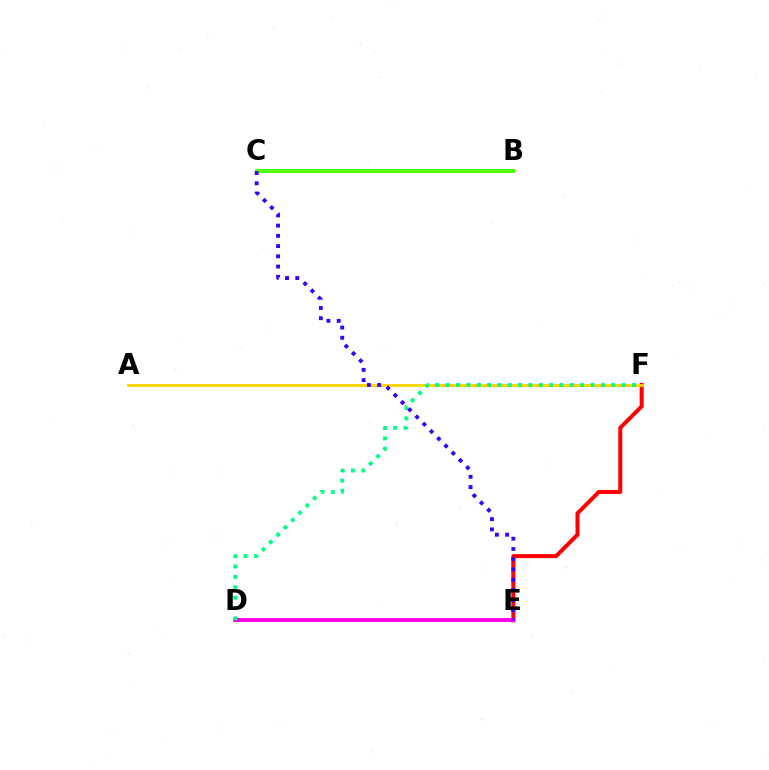{('E', 'F'): [{'color': '#ff0000', 'line_style': 'solid', 'thickness': 2.9}], ('D', 'E'): [{'color': '#009eff', 'line_style': 'solid', 'thickness': 2.08}, {'color': '#ff00ed', 'line_style': 'solid', 'thickness': 2.8}], ('A', 'F'): [{'color': '#ffd500', 'line_style': 'solid', 'thickness': 2.07}], ('D', 'F'): [{'color': '#00ff86', 'line_style': 'dotted', 'thickness': 2.81}], ('B', 'C'): [{'color': '#4fff00', 'line_style': 'solid', 'thickness': 2.89}], ('C', 'E'): [{'color': '#3700ff', 'line_style': 'dotted', 'thickness': 2.78}]}